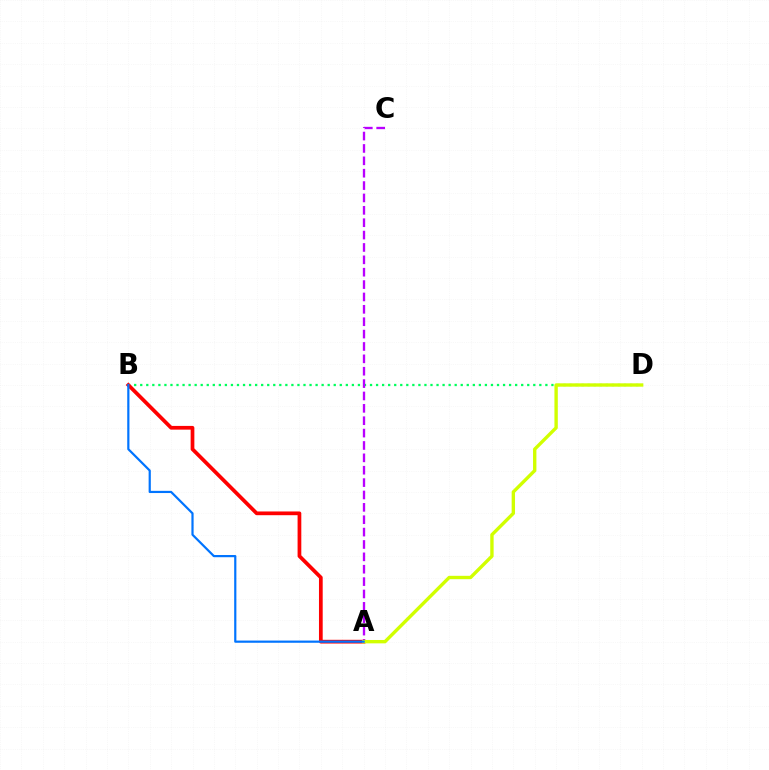{('B', 'D'): [{'color': '#00ff5c', 'line_style': 'dotted', 'thickness': 1.64}], ('A', 'C'): [{'color': '#b900ff', 'line_style': 'dashed', 'thickness': 1.68}], ('A', 'B'): [{'color': '#ff0000', 'line_style': 'solid', 'thickness': 2.68}, {'color': '#0074ff', 'line_style': 'solid', 'thickness': 1.58}], ('A', 'D'): [{'color': '#d1ff00', 'line_style': 'solid', 'thickness': 2.43}]}